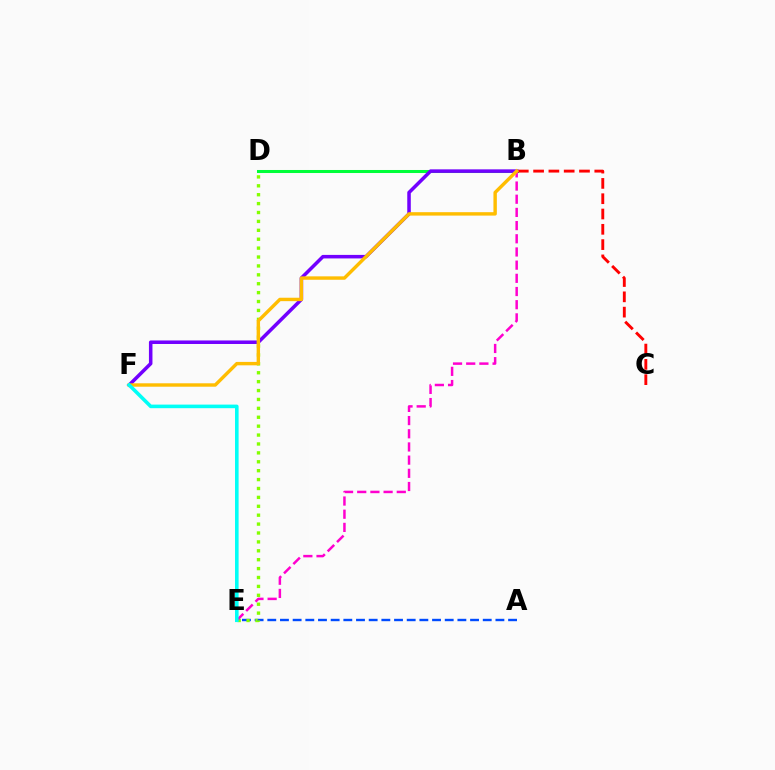{('A', 'E'): [{'color': '#004bff', 'line_style': 'dashed', 'thickness': 1.72}], ('B', 'D'): [{'color': '#00ff39', 'line_style': 'solid', 'thickness': 2.18}], ('D', 'E'): [{'color': '#84ff00', 'line_style': 'dotted', 'thickness': 2.42}], ('B', 'C'): [{'color': '#ff0000', 'line_style': 'dashed', 'thickness': 2.08}], ('B', 'F'): [{'color': '#7200ff', 'line_style': 'solid', 'thickness': 2.54}, {'color': '#ffbd00', 'line_style': 'solid', 'thickness': 2.46}], ('B', 'E'): [{'color': '#ff00cf', 'line_style': 'dashed', 'thickness': 1.79}], ('E', 'F'): [{'color': '#00fff6', 'line_style': 'solid', 'thickness': 2.58}]}